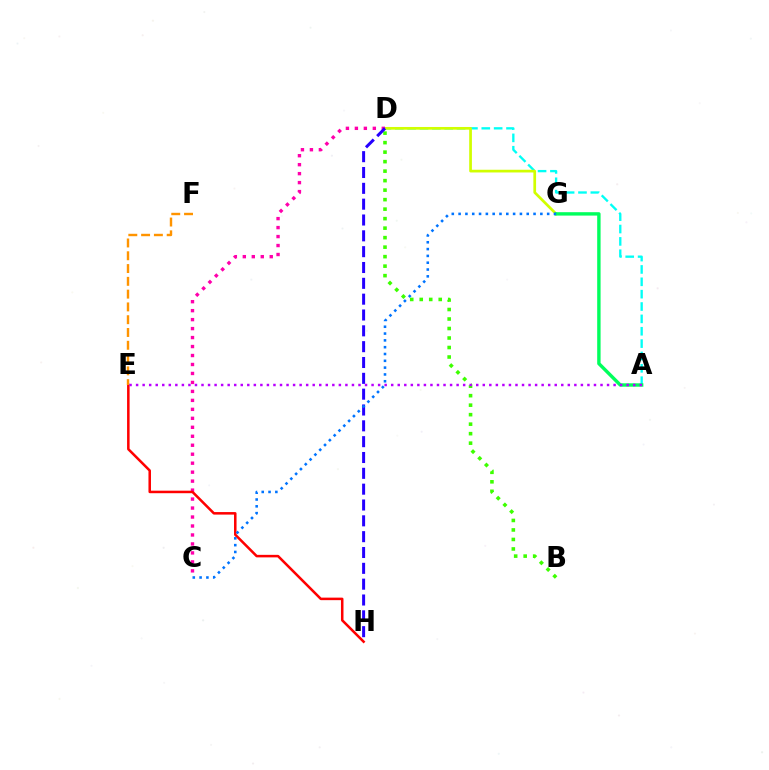{('A', 'D'): [{'color': '#00fff6', 'line_style': 'dashed', 'thickness': 1.68}], ('D', 'G'): [{'color': '#d1ff00', 'line_style': 'solid', 'thickness': 1.95}], ('C', 'D'): [{'color': '#ff00ac', 'line_style': 'dotted', 'thickness': 2.44}], ('E', 'H'): [{'color': '#ff0000', 'line_style': 'solid', 'thickness': 1.82}], ('B', 'D'): [{'color': '#3dff00', 'line_style': 'dotted', 'thickness': 2.58}], ('D', 'H'): [{'color': '#2500ff', 'line_style': 'dashed', 'thickness': 2.15}], ('A', 'G'): [{'color': '#00ff5c', 'line_style': 'solid', 'thickness': 2.45}], ('A', 'E'): [{'color': '#b900ff', 'line_style': 'dotted', 'thickness': 1.78}], ('E', 'F'): [{'color': '#ff9400', 'line_style': 'dashed', 'thickness': 1.74}], ('C', 'G'): [{'color': '#0074ff', 'line_style': 'dotted', 'thickness': 1.85}]}